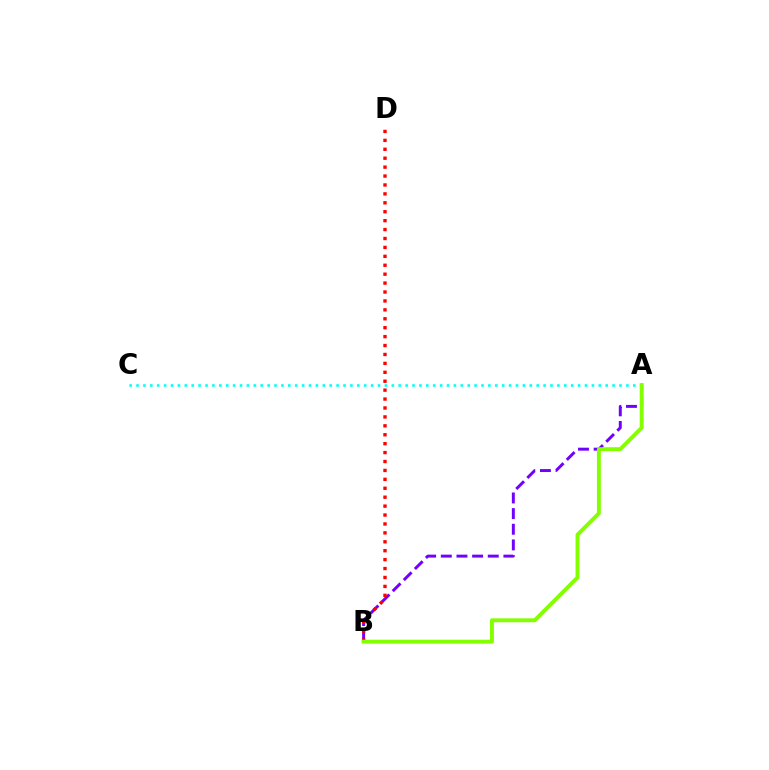{('A', 'C'): [{'color': '#00fff6', 'line_style': 'dotted', 'thickness': 1.87}], ('A', 'B'): [{'color': '#7200ff', 'line_style': 'dashed', 'thickness': 2.13}, {'color': '#84ff00', 'line_style': 'solid', 'thickness': 2.81}], ('B', 'D'): [{'color': '#ff0000', 'line_style': 'dotted', 'thickness': 2.42}]}